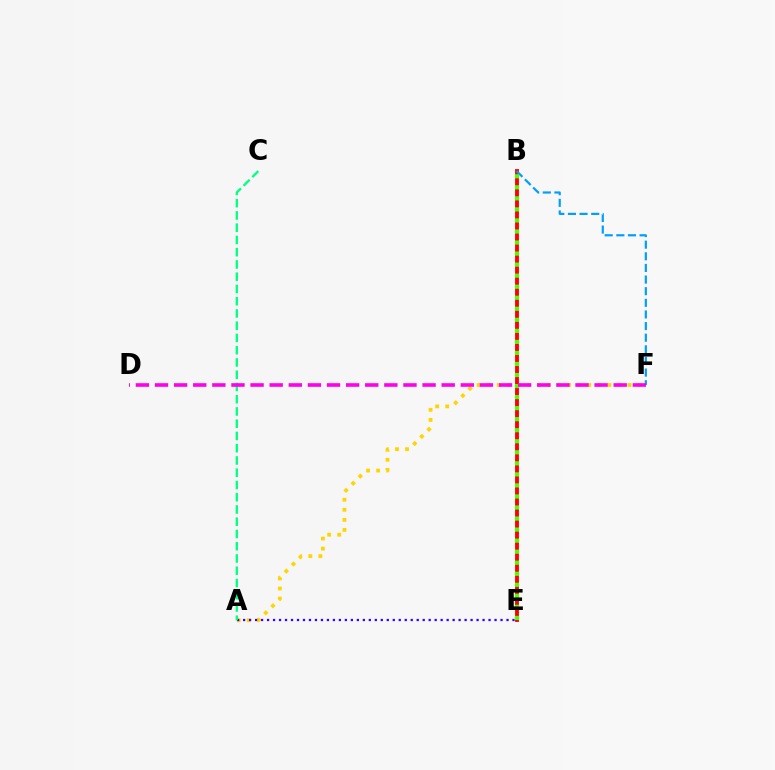{('A', 'F'): [{'color': '#ffd500', 'line_style': 'dotted', 'thickness': 2.73}], ('B', 'E'): [{'color': '#ff0000', 'line_style': 'solid', 'thickness': 2.77}, {'color': '#4fff00', 'line_style': 'dotted', 'thickness': 3.0}], ('A', 'E'): [{'color': '#3700ff', 'line_style': 'dotted', 'thickness': 1.63}], ('B', 'F'): [{'color': '#009eff', 'line_style': 'dashed', 'thickness': 1.58}], ('A', 'C'): [{'color': '#00ff86', 'line_style': 'dashed', 'thickness': 1.66}], ('D', 'F'): [{'color': '#ff00ed', 'line_style': 'dashed', 'thickness': 2.6}]}